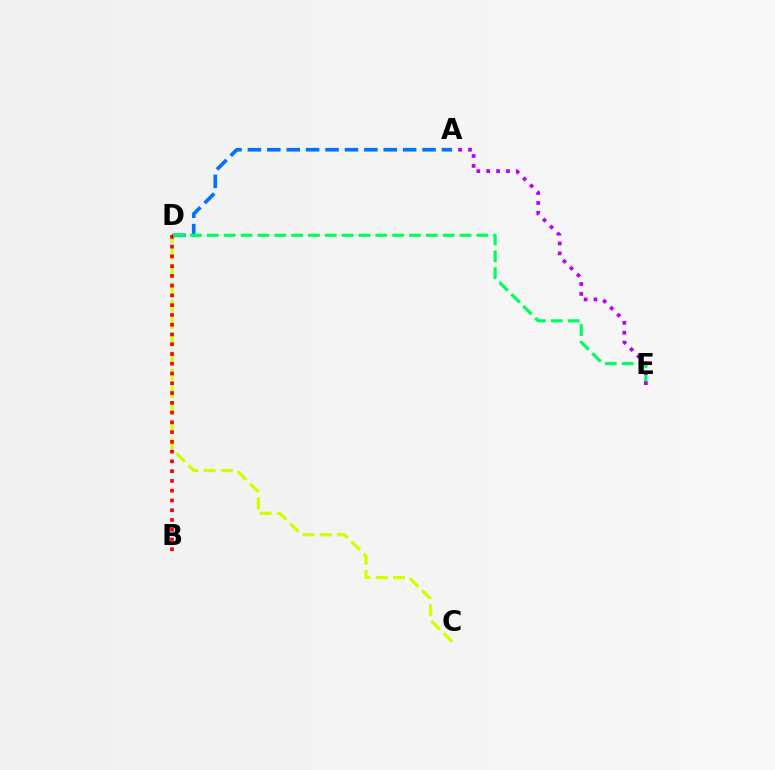{('C', 'D'): [{'color': '#d1ff00', 'line_style': 'dashed', 'thickness': 2.34}], ('A', 'D'): [{'color': '#0074ff', 'line_style': 'dashed', 'thickness': 2.64}], ('B', 'D'): [{'color': '#ff0000', 'line_style': 'dotted', 'thickness': 2.65}], ('D', 'E'): [{'color': '#00ff5c', 'line_style': 'dashed', 'thickness': 2.29}], ('A', 'E'): [{'color': '#b900ff', 'line_style': 'dotted', 'thickness': 2.69}]}